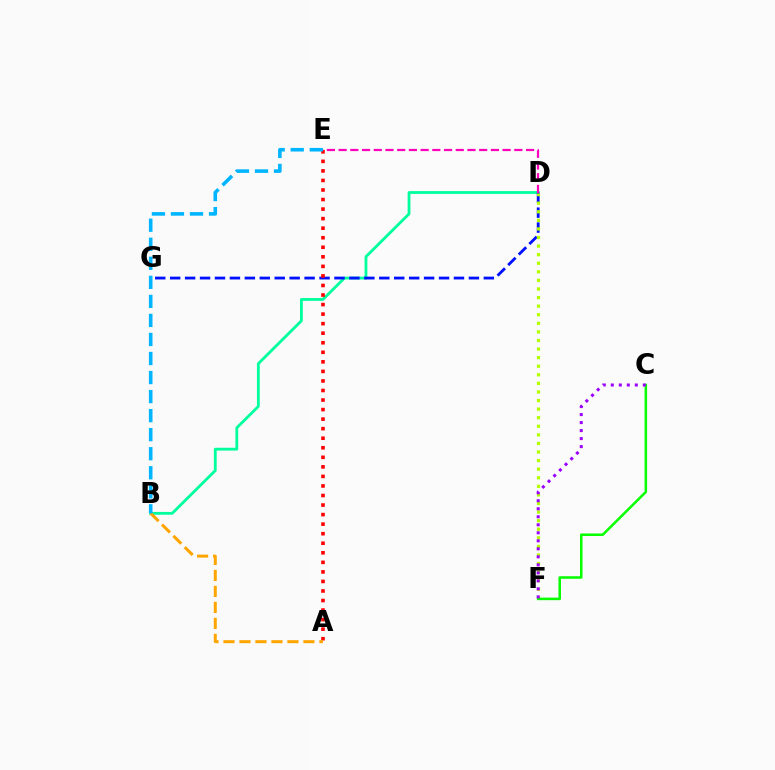{('B', 'D'): [{'color': '#00ff9d', 'line_style': 'solid', 'thickness': 2.02}], ('D', 'G'): [{'color': '#0010ff', 'line_style': 'dashed', 'thickness': 2.03}], ('A', 'E'): [{'color': '#ff0000', 'line_style': 'dotted', 'thickness': 2.59}], ('D', 'E'): [{'color': '#ff00bd', 'line_style': 'dashed', 'thickness': 1.59}], ('D', 'F'): [{'color': '#b3ff00', 'line_style': 'dotted', 'thickness': 2.33}], ('A', 'B'): [{'color': '#ffa500', 'line_style': 'dashed', 'thickness': 2.17}], ('C', 'F'): [{'color': '#08ff00', 'line_style': 'solid', 'thickness': 1.83}, {'color': '#9b00ff', 'line_style': 'dotted', 'thickness': 2.18}], ('B', 'E'): [{'color': '#00b5ff', 'line_style': 'dashed', 'thickness': 2.59}]}